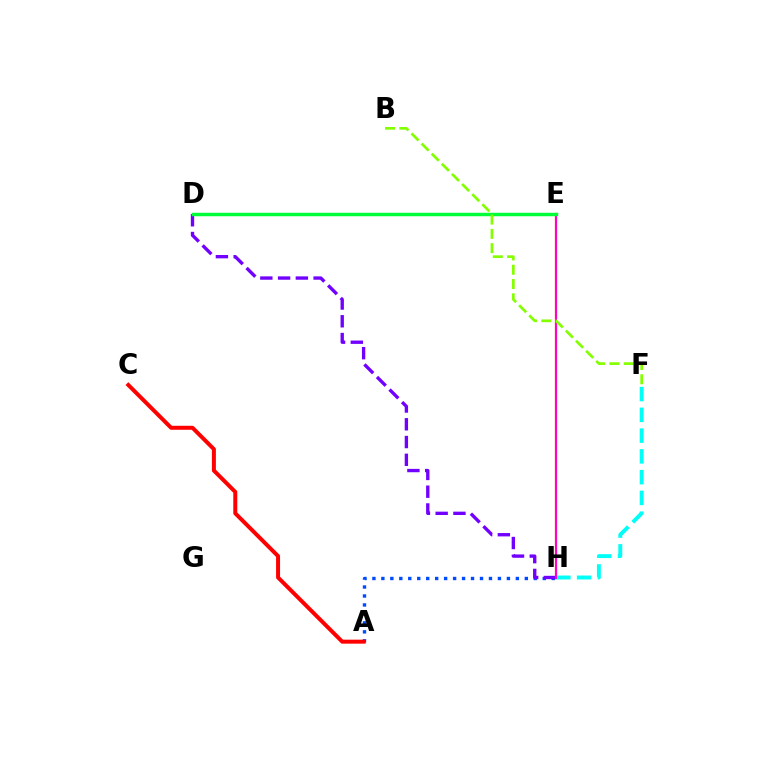{('E', 'H'): [{'color': '#ffbd00', 'line_style': 'solid', 'thickness': 1.58}, {'color': '#ff00cf', 'line_style': 'solid', 'thickness': 1.53}], ('F', 'H'): [{'color': '#00fff6', 'line_style': 'dashed', 'thickness': 2.82}], ('A', 'H'): [{'color': '#004bff', 'line_style': 'dotted', 'thickness': 2.44}], ('D', 'H'): [{'color': '#7200ff', 'line_style': 'dashed', 'thickness': 2.41}], ('D', 'E'): [{'color': '#00ff39', 'line_style': 'solid', 'thickness': 2.48}], ('A', 'C'): [{'color': '#ff0000', 'line_style': 'solid', 'thickness': 2.87}], ('B', 'F'): [{'color': '#84ff00', 'line_style': 'dashed', 'thickness': 1.94}]}